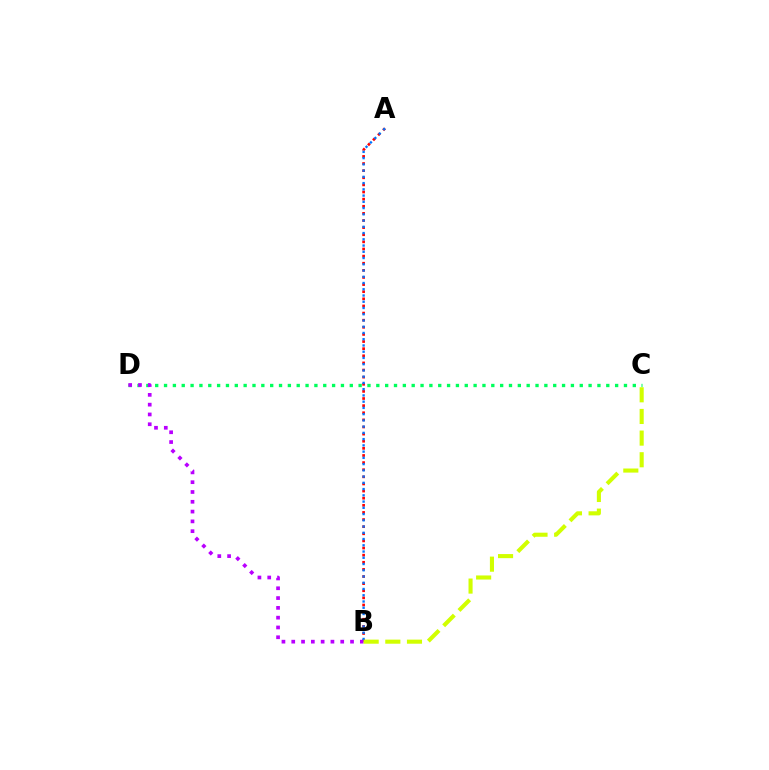{('C', 'D'): [{'color': '#00ff5c', 'line_style': 'dotted', 'thickness': 2.4}], ('A', 'B'): [{'color': '#ff0000', 'line_style': 'dotted', 'thickness': 1.93}, {'color': '#0074ff', 'line_style': 'dotted', 'thickness': 1.7}], ('B', 'D'): [{'color': '#b900ff', 'line_style': 'dotted', 'thickness': 2.66}], ('B', 'C'): [{'color': '#d1ff00', 'line_style': 'dashed', 'thickness': 2.94}]}